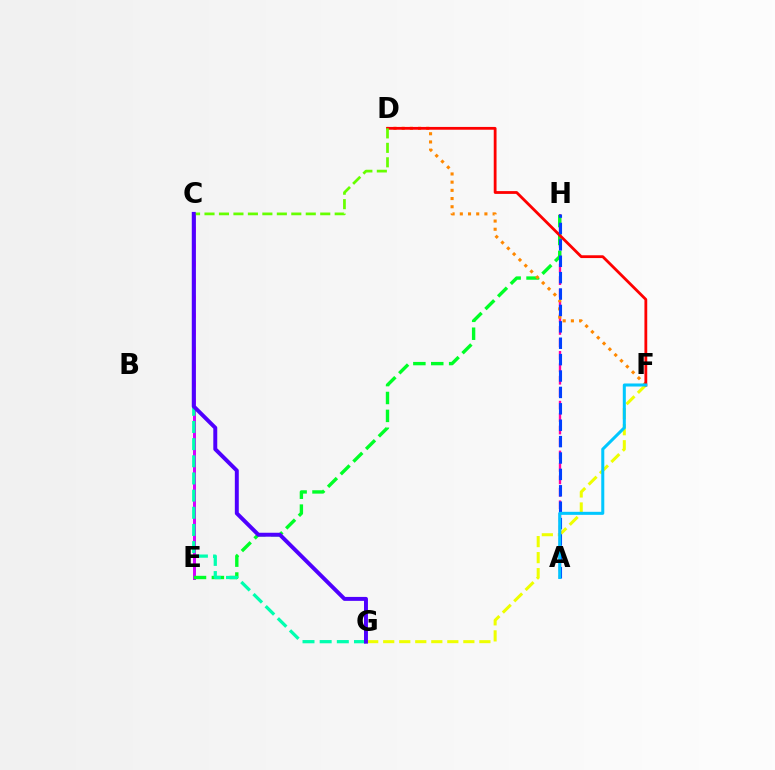{('F', 'G'): [{'color': '#eeff00', 'line_style': 'dashed', 'thickness': 2.18}], ('A', 'H'): [{'color': '#ff00a0', 'line_style': 'dashed', 'thickness': 1.69}, {'color': '#003fff', 'line_style': 'dashed', 'thickness': 2.23}], ('C', 'E'): [{'color': '#d600ff', 'line_style': 'solid', 'thickness': 2.16}], ('E', 'H'): [{'color': '#00ff27', 'line_style': 'dashed', 'thickness': 2.43}], ('D', 'F'): [{'color': '#ff8800', 'line_style': 'dotted', 'thickness': 2.23}, {'color': '#ff0000', 'line_style': 'solid', 'thickness': 2.01}], ('C', 'D'): [{'color': '#66ff00', 'line_style': 'dashed', 'thickness': 1.97}], ('C', 'G'): [{'color': '#00ffaf', 'line_style': 'dashed', 'thickness': 2.33}, {'color': '#4f00ff', 'line_style': 'solid', 'thickness': 2.84}], ('A', 'F'): [{'color': '#00c7ff', 'line_style': 'solid', 'thickness': 2.18}]}